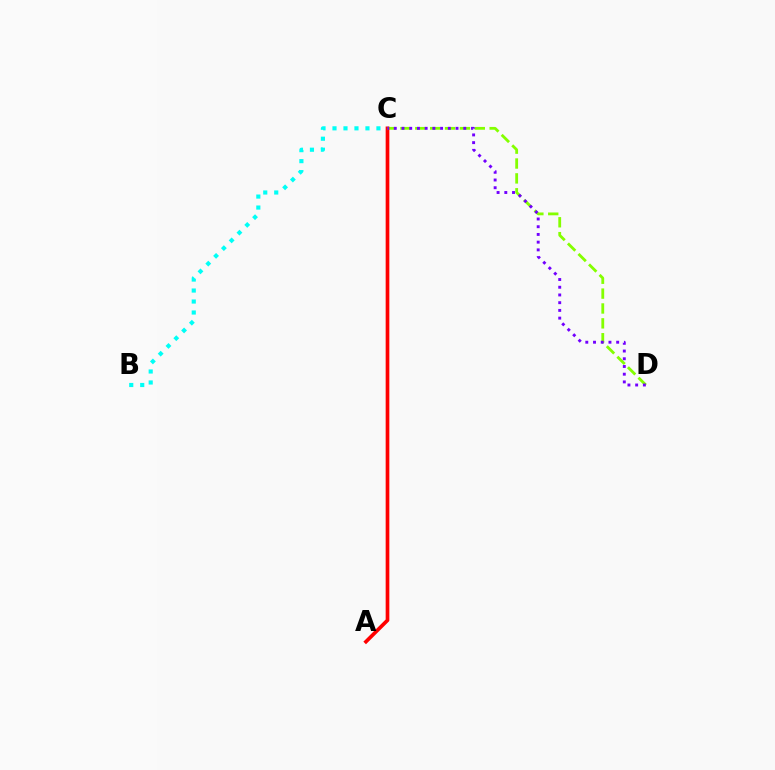{('C', 'D'): [{'color': '#84ff00', 'line_style': 'dashed', 'thickness': 2.02}, {'color': '#7200ff', 'line_style': 'dotted', 'thickness': 2.1}], ('A', 'C'): [{'color': '#ff0000', 'line_style': 'solid', 'thickness': 2.65}], ('B', 'C'): [{'color': '#00fff6', 'line_style': 'dotted', 'thickness': 2.98}]}